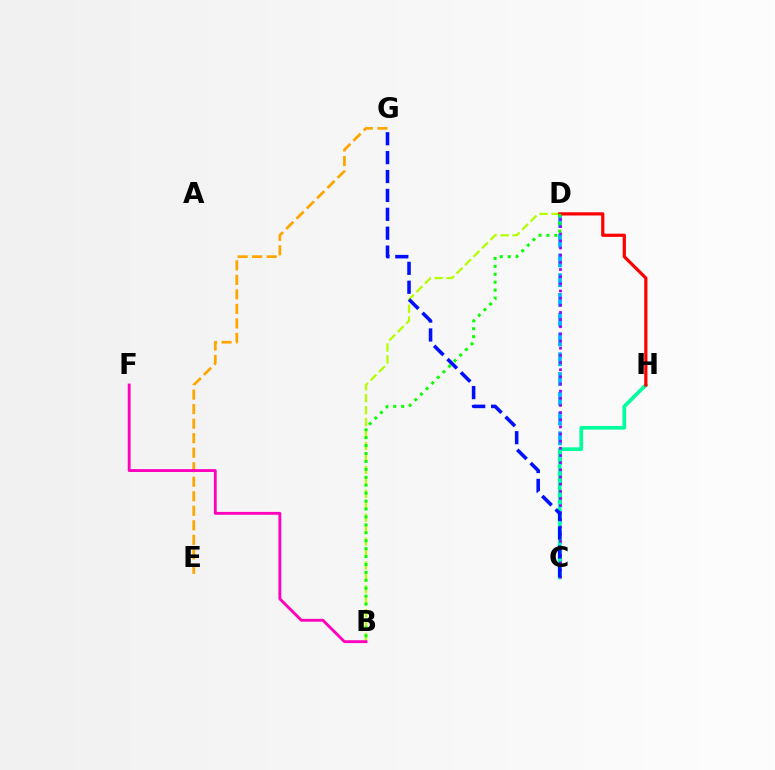{('C', 'D'): [{'color': '#00b5ff', 'line_style': 'dashed', 'thickness': 2.69}, {'color': '#9b00ff', 'line_style': 'dotted', 'thickness': 1.94}], ('E', 'G'): [{'color': '#ffa500', 'line_style': 'dashed', 'thickness': 1.97}], ('C', 'H'): [{'color': '#00ff9d', 'line_style': 'solid', 'thickness': 2.65}], ('B', 'D'): [{'color': '#b3ff00', 'line_style': 'dashed', 'thickness': 1.62}, {'color': '#08ff00', 'line_style': 'dotted', 'thickness': 2.15}], ('D', 'H'): [{'color': '#ff0000', 'line_style': 'solid', 'thickness': 2.31}], ('B', 'F'): [{'color': '#ff00bd', 'line_style': 'solid', 'thickness': 2.06}], ('C', 'G'): [{'color': '#0010ff', 'line_style': 'dashed', 'thickness': 2.57}]}